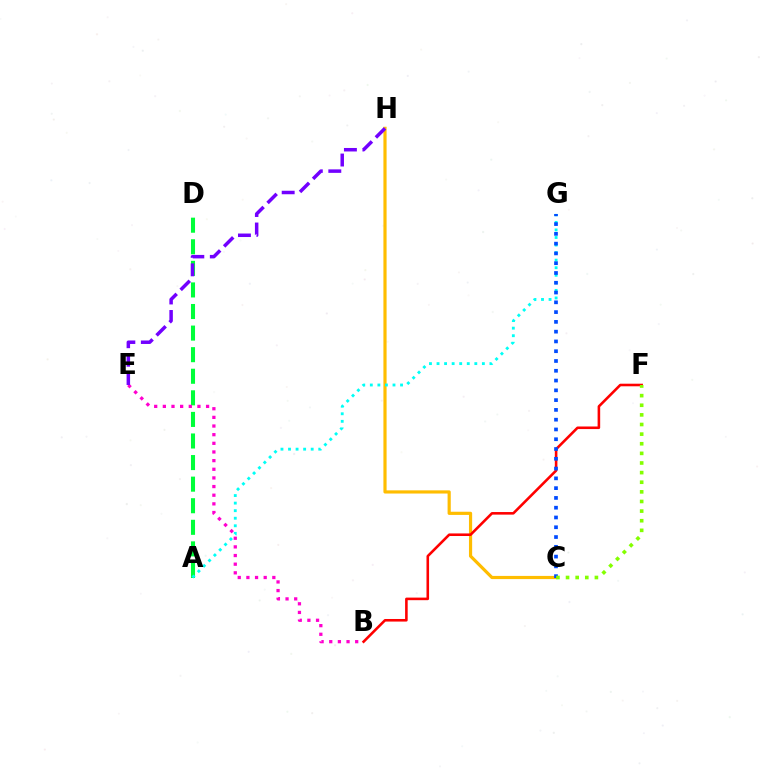{('C', 'H'): [{'color': '#ffbd00', 'line_style': 'solid', 'thickness': 2.29}], ('A', 'D'): [{'color': '#00ff39', 'line_style': 'dashed', 'thickness': 2.93}], ('B', 'E'): [{'color': '#ff00cf', 'line_style': 'dotted', 'thickness': 2.35}], ('A', 'G'): [{'color': '#00fff6', 'line_style': 'dotted', 'thickness': 2.05}], ('B', 'F'): [{'color': '#ff0000', 'line_style': 'solid', 'thickness': 1.86}], ('C', 'G'): [{'color': '#004bff', 'line_style': 'dotted', 'thickness': 2.66}], ('C', 'F'): [{'color': '#84ff00', 'line_style': 'dotted', 'thickness': 2.61}], ('E', 'H'): [{'color': '#7200ff', 'line_style': 'dashed', 'thickness': 2.51}]}